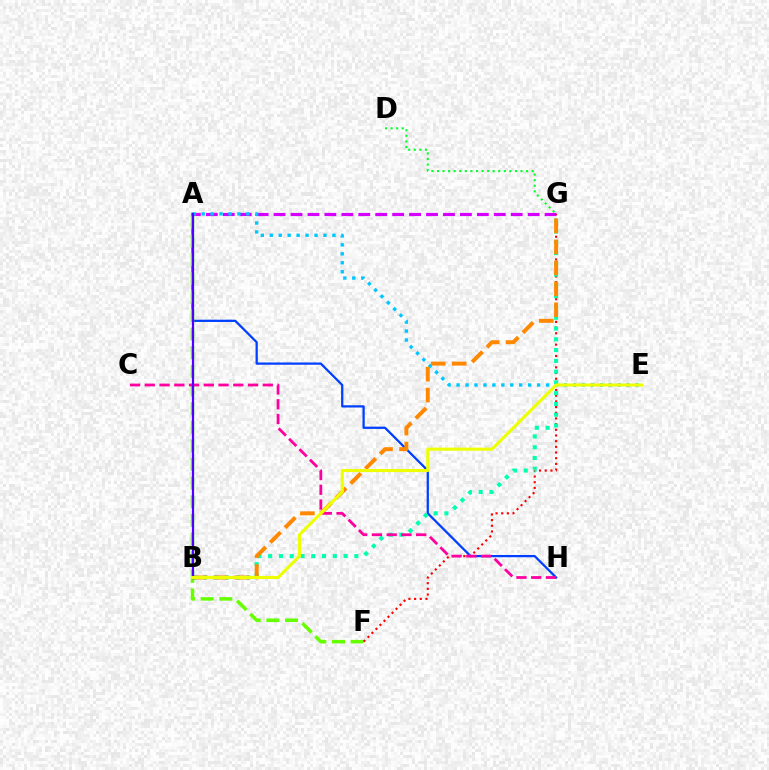{('A', 'H'): [{'color': '#003fff', 'line_style': 'solid', 'thickness': 1.62}], ('A', 'G'): [{'color': '#d600ff', 'line_style': 'dashed', 'thickness': 2.3}], ('A', 'F'): [{'color': '#66ff00', 'line_style': 'dashed', 'thickness': 2.53}], ('F', 'G'): [{'color': '#ff0000', 'line_style': 'dotted', 'thickness': 1.54}], ('A', 'E'): [{'color': '#00c7ff', 'line_style': 'dotted', 'thickness': 2.43}], ('B', 'G'): [{'color': '#00ffaf', 'line_style': 'dotted', 'thickness': 2.93}, {'color': '#ff8800', 'line_style': 'dashed', 'thickness': 2.85}], ('C', 'H'): [{'color': '#ff00a0', 'line_style': 'dashed', 'thickness': 2.0}], ('D', 'G'): [{'color': '#00ff27', 'line_style': 'dotted', 'thickness': 1.51}], ('A', 'B'): [{'color': '#4f00ff', 'line_style': 'solid', 'thickness': 1.59}], ('B', 'E'): [{'color': '#eeff00', 'line_style': 'solid', 'thickness': 2.21}]}